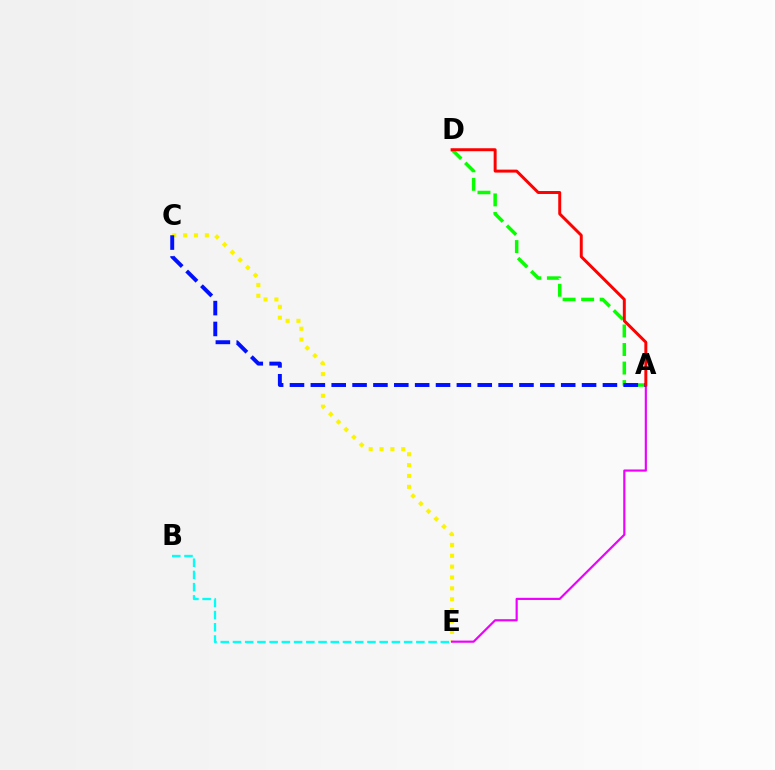{('B', 'E'): [{'color': '#00fff6', 'line_style': 'dashed', 'thickness': 1.66}], ('A', 'D'): [{'color': '#08ff00', 'line_style': 'dashed', 'thickness': 2.52}, {'color': '#ff0000', 'line_style': 'solid', 'thickness': 2.13}], ('C', 'E'): [{'color': '#fcf500', 'line_style': 'dotted', 'thickness': 2.95}], ('A', 'E'): [{'color': '#ee00ff', 'line_style': 'solid', 'thickness': 1.56}], ('A', 'C'): [{'color': '#0010ff', 'line_style': 'dashed', 'thickness': 2.83}]}